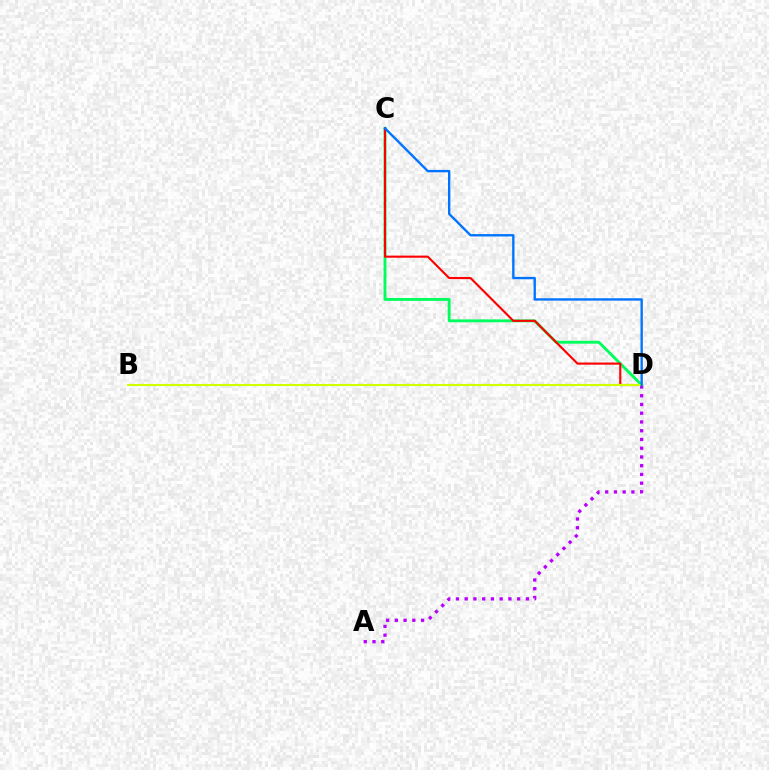{('C', 'D'): [{'color': '#00ff5c', 'line_style': 'solid', 'thickness': 2.07}, {'color': '#ff0000', 'line_style': 'solid', 'thickness': 1.53}, {'color': '#0074ff', 'line_style': 'solid', 'thickness': 1.7}], ('A', 'D'): [{'color': '#b900ff', 'line_style': 'dotted', 'thickness': 2.38}], ('B', 'D'): [{'color': '#d1ff00', 'line_style': 'solid', 'thickness': 1.51}]}